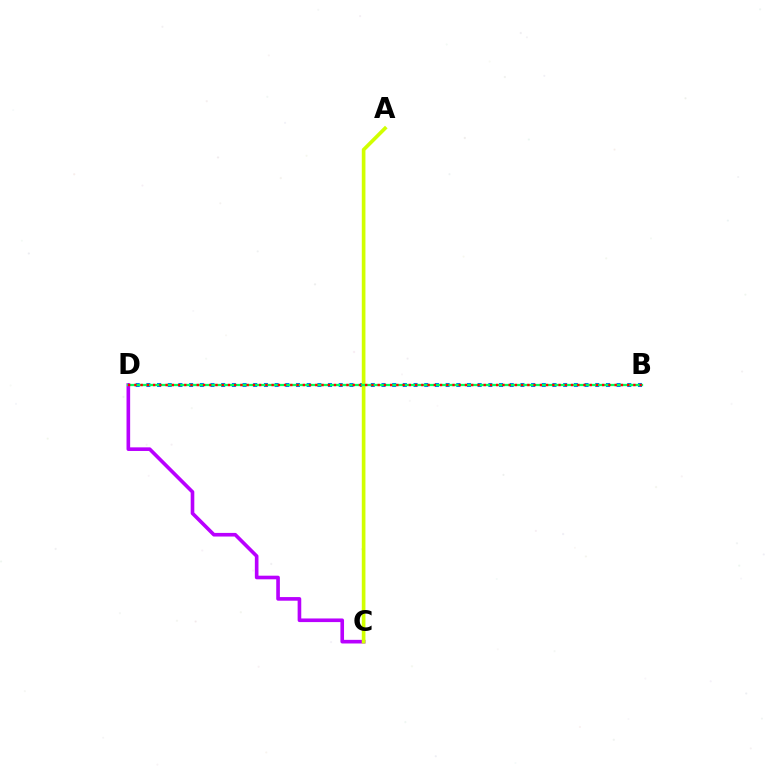{('B', 'D'): [{'color': '#0074ff', 'line_style': 'dotted', 'thickness': 2.9}, {'color': '#00ff5c', 'line_style': 'solid', 'thickness': 1.64}, {'color': '#ff0000', 'line_style': 'dotted', 'thickness': 1.69}], ('C', 'D'): [{'color': '#b900ff', 'line_style': 'solid', 'thickness': 2.61}], ('A', 'C'): [{'color': '#d1ff00', 'line_style': 'solid', 'thickness': 2.63}]}